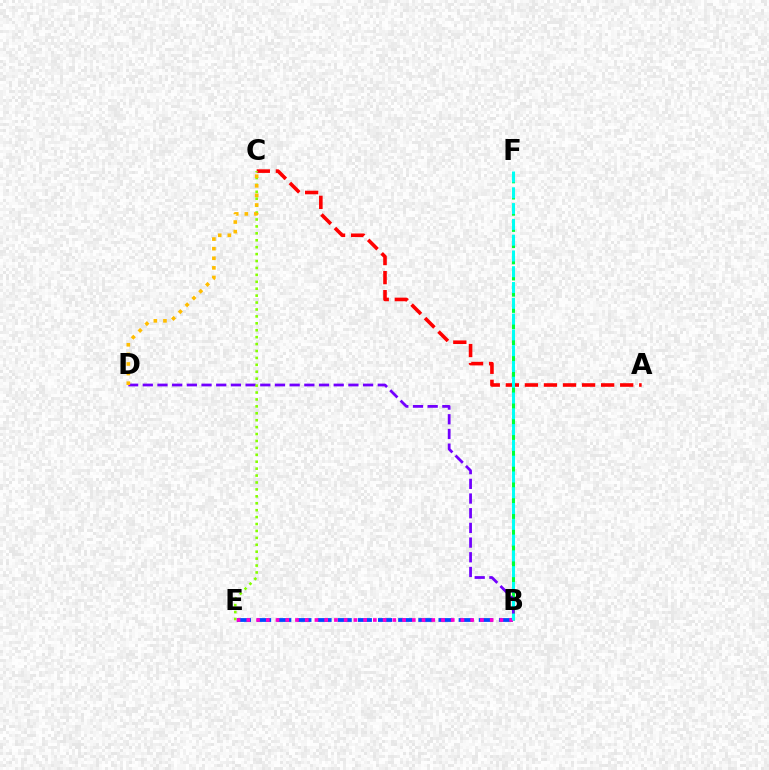{('B', 'E'): [{'color': '#004bff', 'line_style': 'dashed', 'thickness': 2.74}, {'color': '#ff00cf', 'line_style': 'dotted', 'thickness': 2.65}], ('A', 'C'): [{'color': '#ff0000', 'line_style': 'dashed', 'thickness': 2.59}], ('B', 'F'): [{'color': '#00ff39', 'line_style': 'dashed', 'thickness': 2.2}, {'color': '#00fff6', 'line_style': 'dashed', 'thickness': 2.14}], ('B', 'D'): [{'color': '#7200ff', 'line_style': 'dashed', 'thickness': 2.0}], ('C', 'E'): [{'color': '#84ff00', 'line_style': 'dotted', 'thickness': 1.88}], ('C', 'D'): [{'color': '#ffbd00', 'line_style': 'dotted', 'thickness': 2.61}]}